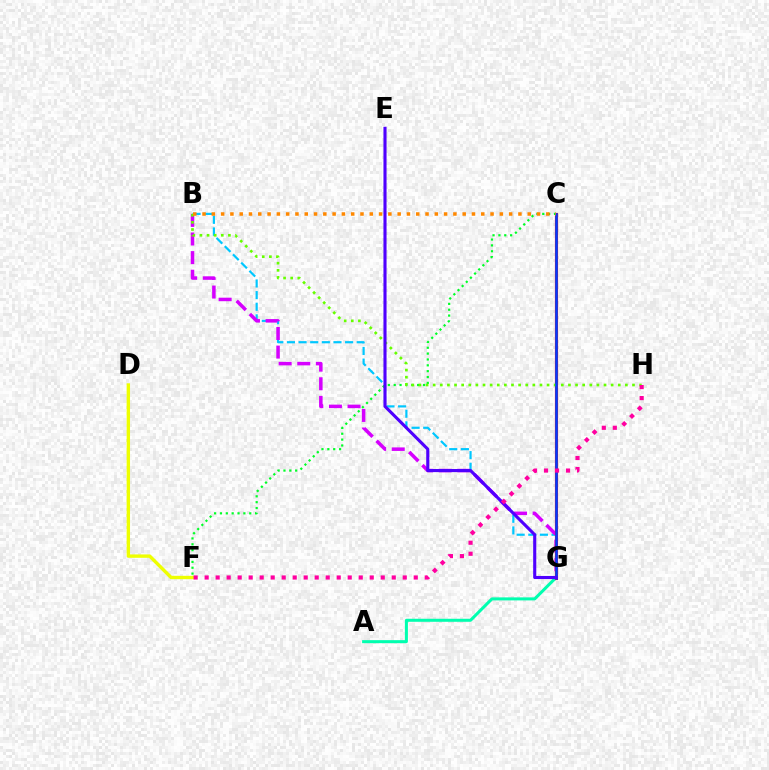{('B', 'G'): [{'color': '#00c7ff', 'line_style': 'dashed', 'thickness': 1.58}, {'color': '#d600ff', 'line_style': 'dashed', 'thickness': 2.53}], ('D', 'F'): [{'color': '#eeff00', 'line_style': 'solid', 'thickness': 2.43}], ('A', 'G'): [{'color': '#00ffaf', 'line_style': 'solid', 'thickness': 2.18}], ('C', 'G'): [{'color': '#ff0000', 'line_style': 'solid', 'thickness': 2.27}, {'color': '#003fff', 'line_style': 'solid', 'thickness': 1.85}], ('C', 'F'): [{'color': '#00ff27', 'line_style': 'dotted', 'thickness': 1.59}], ('B', 'H'): [{'color': '#66ff00', 'line_style': 'dotted', 'thickness': 1.93}], ('B', 'C'): [{'color': '#ff8800', 'line_style': 'dotted', 'thickness': 2.52}], ('E', 'G'): [{'color': '#4f00ff', 'line_style': 'solid', 'thickness': 2.23}], ('F', 'H'): [{'color': '#ff00a0', 'line_style': 'dotted', 'thickness': 2.99}]}